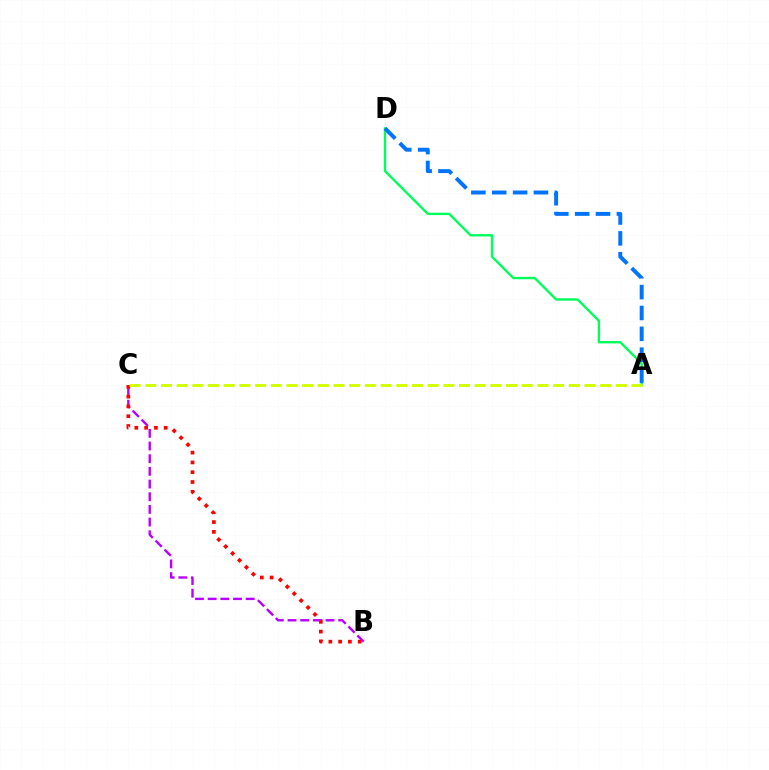{('A', 'D'): [{'color': '#00ff5c', 'line_style': 'solid', 'thickness': 1.72}, {'color': '#0074ff', 'line_style': 'dashed', 'thickness': 2.83}], ('B', 'C'): [{'color': '#b900ff', 'line_style': 'dashed', 'thickness': 1.72}, {'color': '#ff0000', 'line_style': 'dotted', 'thickness': 2.66}], ('A', 'C'): [{'color': '#d1ff00', 'line_style': 'dashed', 'thickness': 2.13}]}